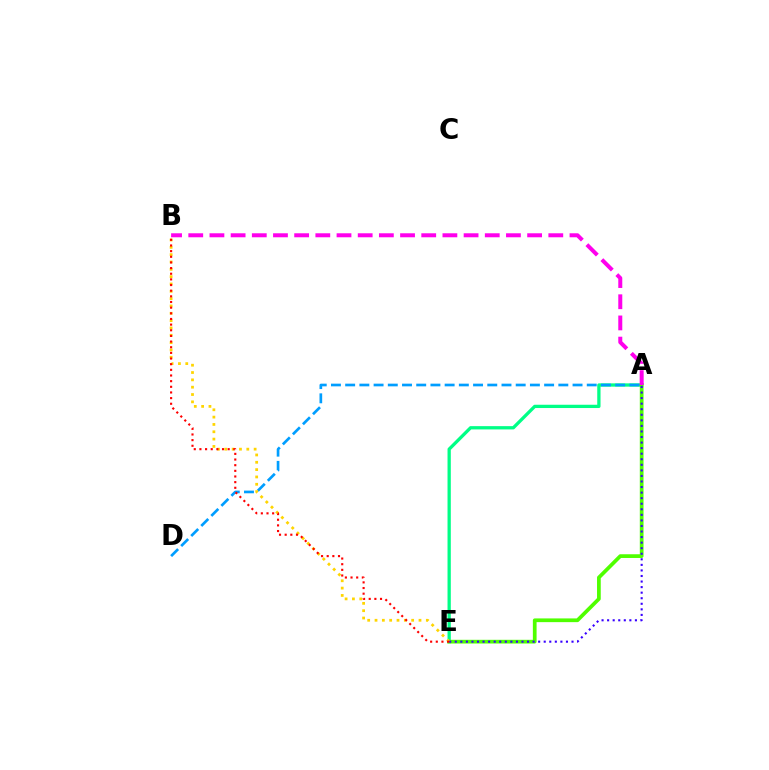{('A', 'E'): [{'color': '#00ff86', 'line_style': 'solid', 'thickness': 2.37}, {'color': '#4fff00', 'line_style': 'solid', 'thickness': 2.68}, {'color': '#3700ff', 'line_style': 'dotted', 'thickness': 1.51}], ('A', 'D'): [{'color': '#009eff', 'line_style': 'dashed', 'thickness': 1.93}], ('B', 'E'): [{'color': '#ffd500', 'line_style': 'dotted', 'thickness': 1.99}, {'color': '#ff0000', 'line_style': 'dotted', 'thickness': 1.54}], ('A', 'B'): [{'color': '#ff00ed', 'line_style': 'dashed', 'thickness': 2.88}]}